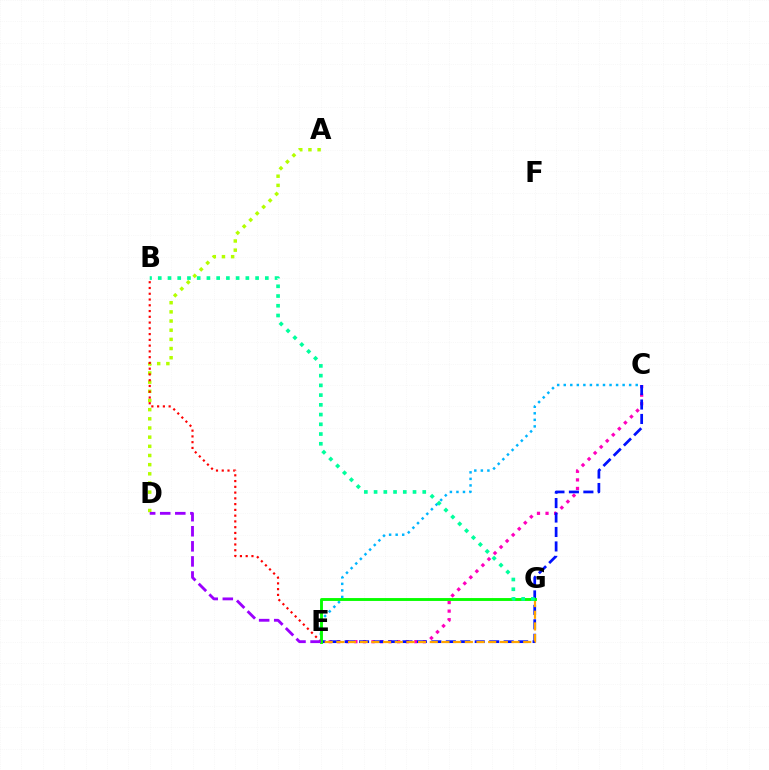{('C', 'E'): [{'color': '#ff00bd', 'line_style': 'dotted', 'thickness': 2.33}, {'color': '#0010ff', 'line_style': 'dashed', 'thickness': 1.96}, {'color': '#00b5ff', 'line_style': 'dotted', 'thickness': 1.78}], ('A', 'D'): [{'color': '#b3ff00', 'line_style': 'dotted', 'thickness': 2.49}], ('E', 'G'): [{'color': '#ffa500', 'line_style': 'dashed', 'thickness': 1.59}, {'color': '#08ff00', 'line_style': 'solid', 'thickness': 2.08}], ('B', 'E'): [{'color': '#ff0000', 'line_style': 'dotted', 'thickness': 1.57}], ('D', 'E'): [{'color': '#9b00ff', 'line_style': 'dashed', 'thickness': 2.05}], ('B', 'G'): [{'color': '#00ff9d', 'line_style': 'dotted', 'thickness': 2.64}]}